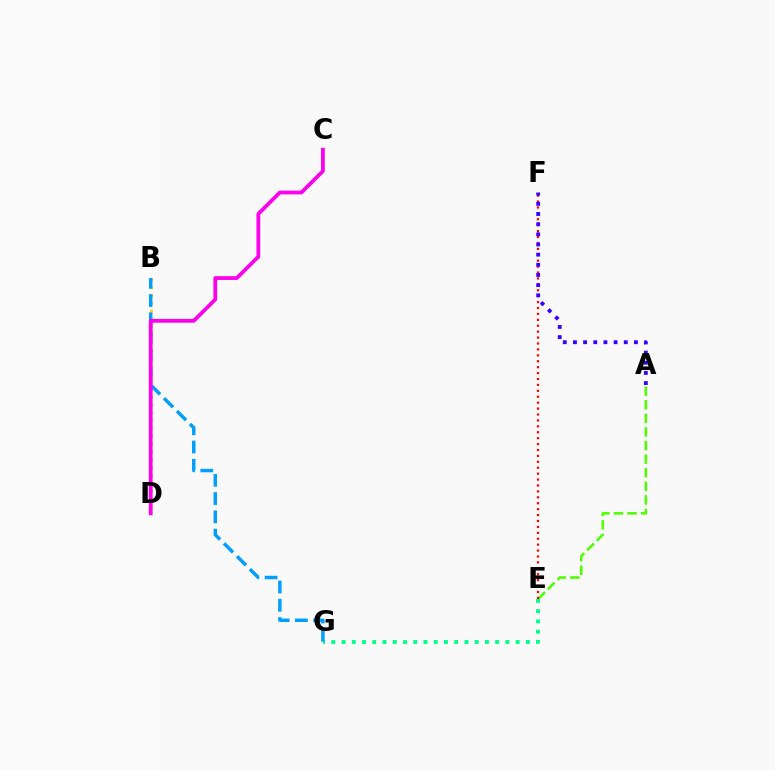{('A', 'E'): [{'color': '#4fff00', 'line_style': 'dashed', 'thickness': 1.85}], ('E', 'G'): [{'color': '#00ff86', 'line_style': 'dotted', 'thickness': 2.78}], ('B', 'D'): [{'color': '#ffd500', 'line_style': 'dotted', 'thickness': 2.13}], ('B', 'G'): [{'color': '#009eff', 'line_style': 'dashed', 'thickness': 2.48}], ('E', 'F'): [{'color': '#ff0000', 'line_style': 'dotted', 'thickness': 1.61}], ('A', 'F'): [{'color': '#3700ff', 'line_style': 'dotted', 'thickness': 2.76}], ('C', 'D'): [{'color': '#ff00ed', 'line_style': 'solid', 'thickness': 2.72}]}